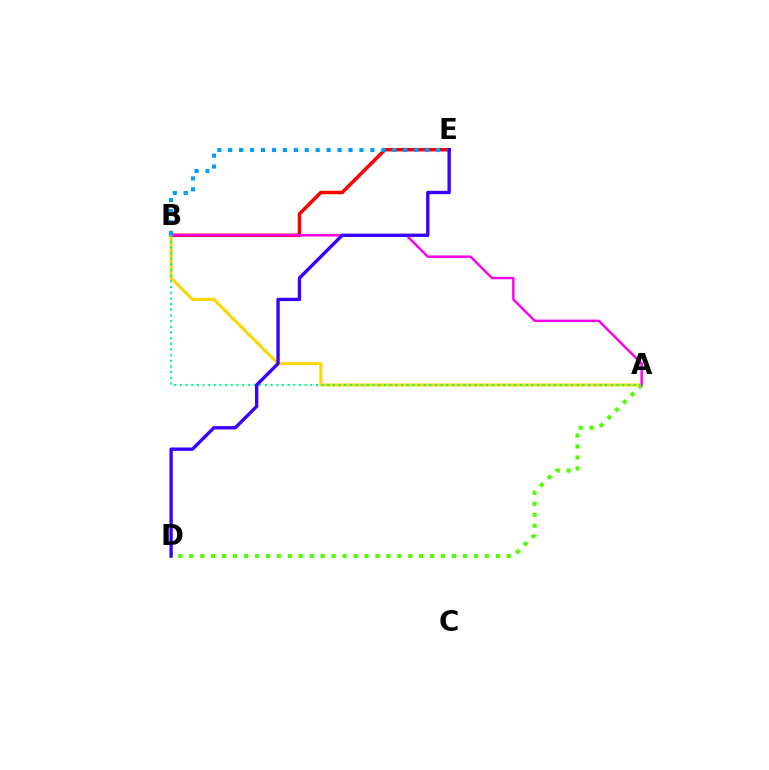{('A', 'D'): [{'color': '#4fff00', 'line_style': 'dotted', 'thickness': 2.97}], ('B', 'E'): [{'color': '#ff0000', 'line_style': 'solid', 'thickness': 2.52}, {'color': '#009eff', 'line_style': 'dotted', 'thickness': 2.97}], ('A', 'B'): [{'color': '#ffd500', 'line_style': 'solid', 'thickness': 2.18}, {'color': '#ff00ed', 'line_style': 'solid', 'thickness': 1.76}, {'color': '#00ff86', 'line_style': 'dotted', 'thickness': 1.54}], ('D', 'E'): [{'color': '#3700ff', 'line_style': 'solid', 'thickness': 2.41}]}